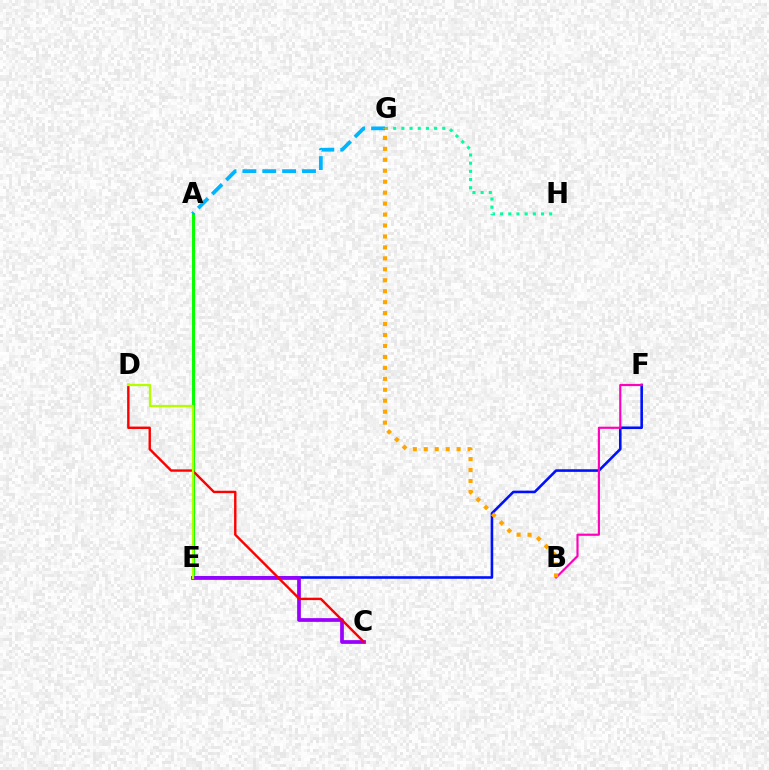{('A', 'E'): [{'color': '#08ff00', 'line_style': 'solid', 'thickness': 2.16}], ('E', 'F'): [{'color': '#0010ff', 'line_style': 'solid', 'thickness': 1.88}], ('C', 'E'): [{'color': '#9b00ff', 'line_style': 'solid', 'thickness': 2.69}], ('G', 'H'): [{'color': '#00ff9d', 'line_style': 'dotted', 'thickness': 2.22}], ('A', 'G'): [{'color': '#00b5ff', 'line_style': 'dashed', 'thickness': 2.7}], ('B', 'F'): [{'color': '#ff00bd', 'line_style': 'solid', 'thickness': 1.56}], ('C', 'D'): [{'color': '#ff0000', 'line_style': 'solid', 'thickness': 1.73}], ('D', 'E'): [{'color': '#b3ff00', 'line_style': 'solid', 'thickness': 1.64}], ('B', 'G'): [{'color': '#ffa500', 'line_style': 'dotted', 'thickness': 2.98}]}